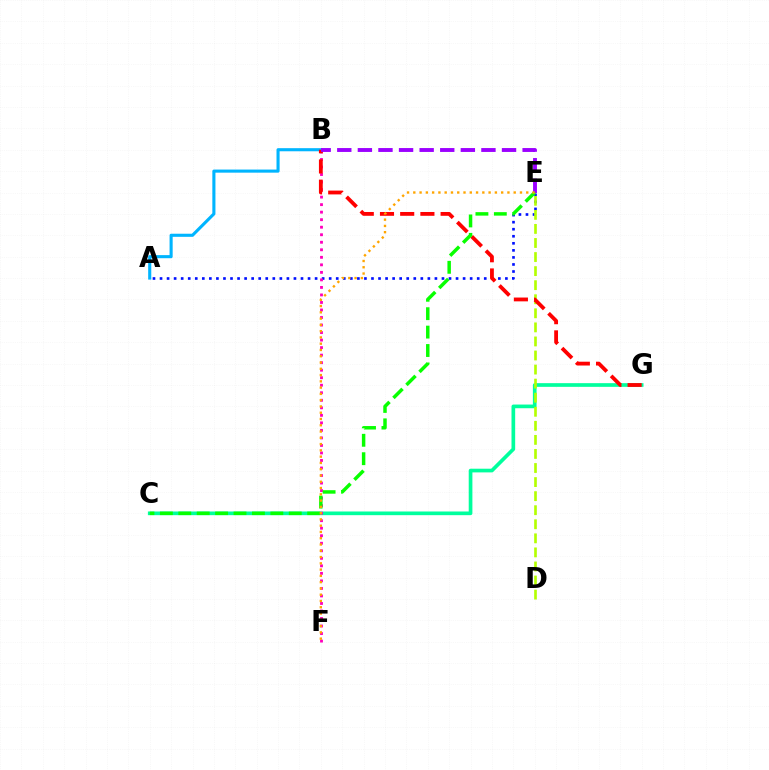{('C', 'G'): [{'color': '#00ff9d', 'line_style': 'solid', 'thickness': 2.65}], ('A', 'B'): [{'color': '#00b5ff', 'line_style': 'solid', 'thickness': 2.23}], ('A', 'E'): [{'color': '#0010ff', 'line_style': 'dotted', 'thickness': 1.92}], ('B', 'F'): [{'color': '#ff00bd', 'line_style': 'dotted', 'thickness': 2.04}], ('D', 'E'): [{'color': '#b3ff00', 'line_style': 'dashed', 'thickness': 1.91}], ('B', 'G'): [{'color': '#ff0000', 'line_style': 'dashed', 'thickness': 2.75}], ('B', 'E'): [{'color': '#9b00ff', 'line_style': 'dashed', 'thickness': 2.8}], ('C', 'E'): [{'color': '#08ff00', 'line_style': 'dashed', 'thickness': 2.5}], ('E', 'F'): [{'color': '#ffa500', 'line_style': 'dotted', 'thickness': 1.7}]}